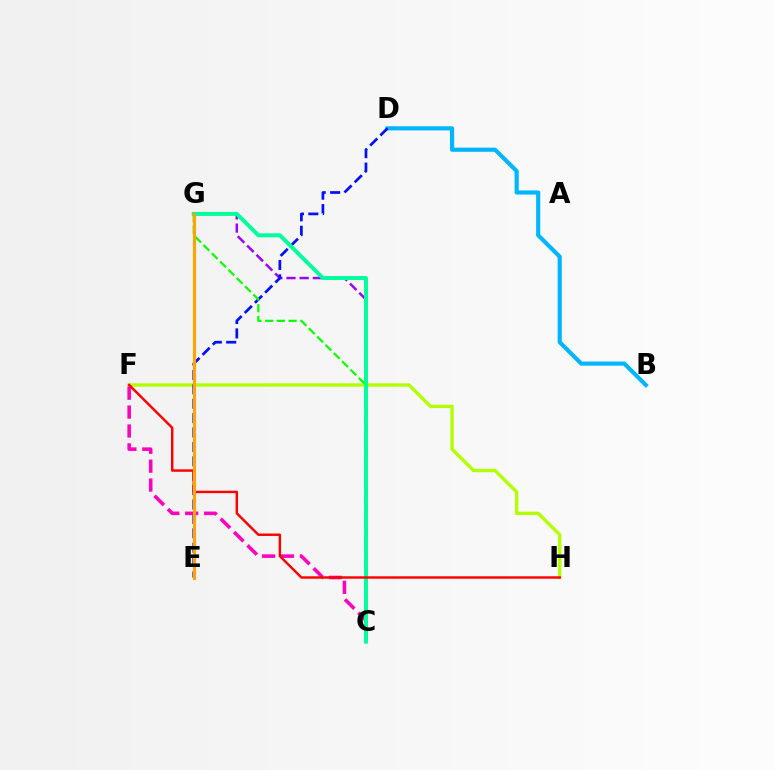{('B', 'D'): [{'color': '#00b5ff', 'line_style': 'solid', 'thickness': 2.98}], ('F', 'H'): [{'color': '#b3ff00', 'line_style': 'solid', 'thickness': 2.43}, {'color': '#ff0000', 'line_style': 'solid', 'thickness': 1.76}], ('C', 'G'): [{'color': '#9b00ff', 'line_style': 'dashed', 'thickness': 1.79}, {'color': '#08ff00', 'line_style': 'dashed', 'thickness': 1.59}, {'color': '#00ff9d', 'line_style': 'solid', 'thickness': 2.86}], ('D', 'E'): [{'color': '#0010ff', 'line_style': 'dashed', 'thickness': 1.96}], ('C', 'F'): [{'color': '#ff00bd', 'line_style': 'dashed', 'thickness': 2.57}], ('E', 'G'): [{'color': '#ffa500', 'line_style': 'solid', 'thickness': 2.26}]}